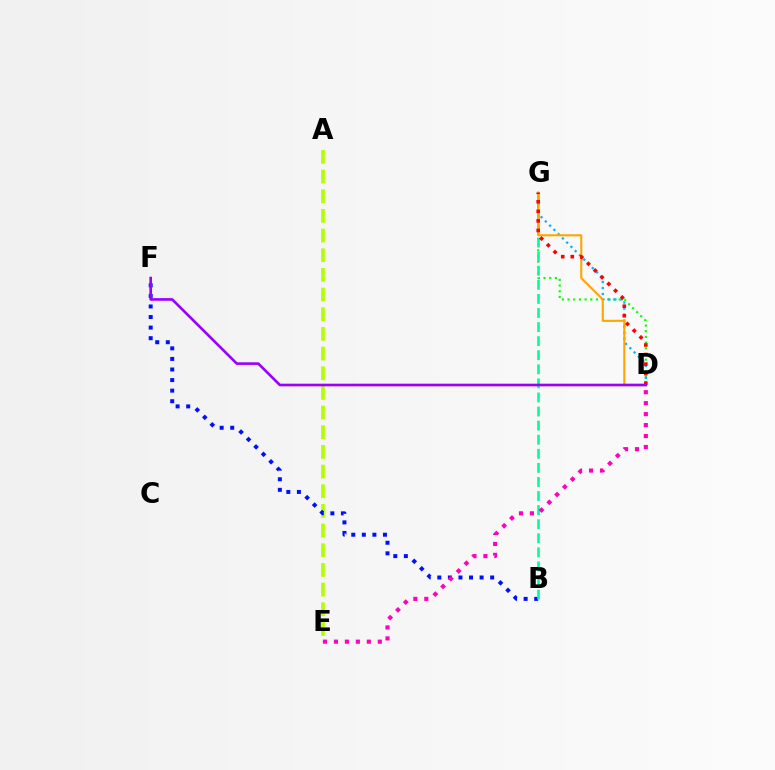{('D', 'G'): [{'color': '#08ff00', 'line_style': 'dotted', 'thickness': 1.54}, {'color': '#00b5ff', 'line_style': 'dotted', 'thickness': 1.63}, {'color': '#ffa500', 'line_style': 'solid', 'thickness': 1.51}, {'color': '#ff0000', 'line_style': 'dotted', 'thickness': 2.6}], ('A', 'E'): [{'color': '#b3ff00', 'line_style': 'dashed', 'thickness': 2.67}], ('B', 'F'): [{'color': '#0010ff', 'line_style': 'dotted', 'thickness': 2.87}], ('B', 'G'): [{'color': '#00ff9d', 'line_style': 'dashed', 'thickness': 1.91}], ('D', 'E'): [{'color': '#ff00bd', 'line_style': 'dotted', 'thickness': 2.98}], ('D', 'F'): [{'color': '#9b00ff', 'line_style': 'solid', 'thickness': 1.9}]}